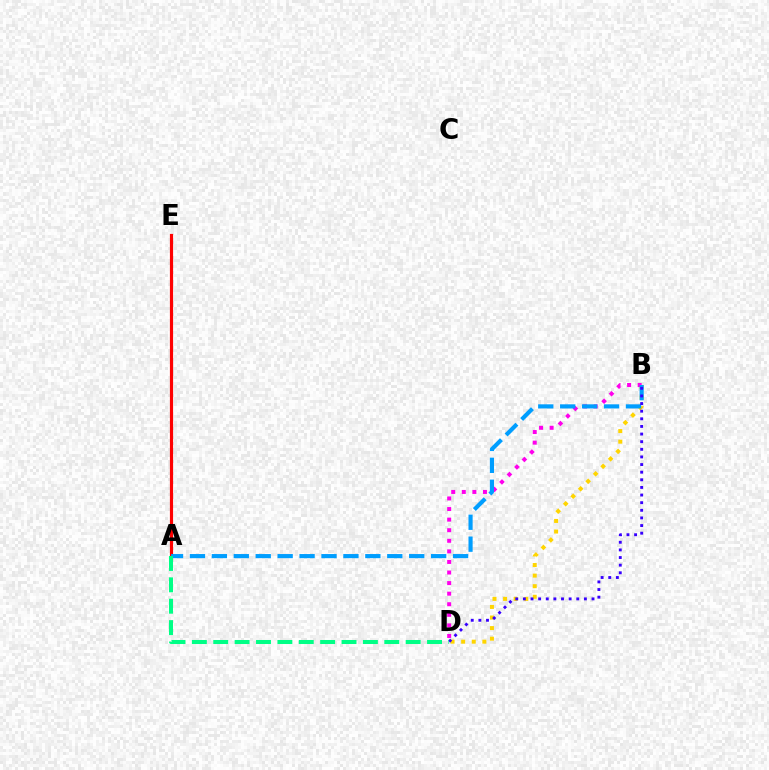{('A', 'E'): [{'color': '#4fff00', 'line_style': 'dashed', 'thickness': 1.92}, {'color': '#ff0000', 'line_style': 'solid', 'thickness': 2.29}], ('B', 'D'): [{'color': '#ffd500', 'line_style': 'dotted', 'thickness': 2.88}, {'color': '#ff00ed', 'line_style': 'dotted', 'thickness': 2.87}, {'color': '#3700ff', 'line_style': 'dotted', 'thickness': 2.07}], ('A', 'B'): [{'color': '#009eff', 'line_style': 'dashed', 'thickness': 2.98}], ('A', 'D'): [{'color': '#00ff86', 'line_style': 'dashed', 'thickness': 2.9}]}